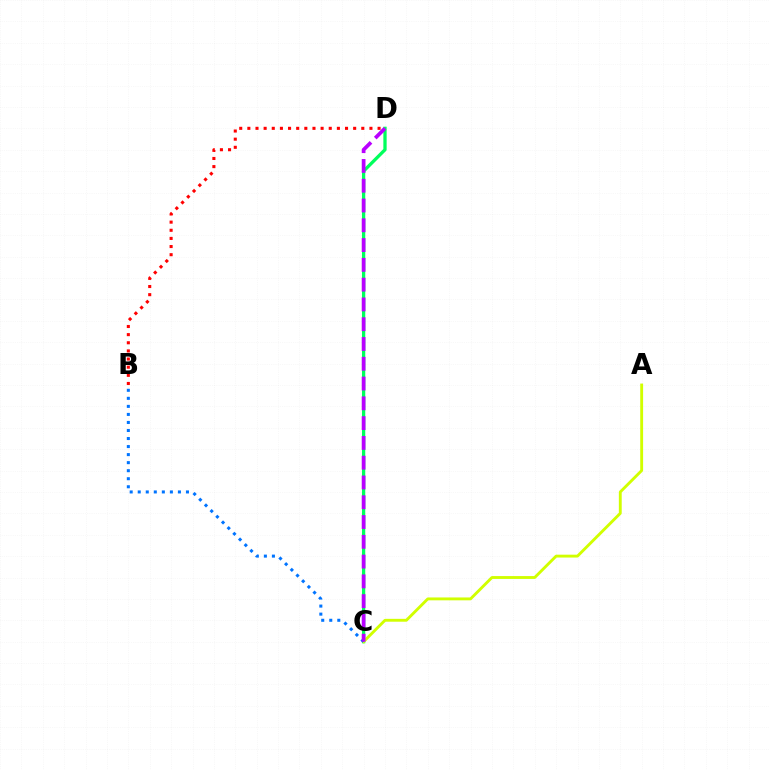{('C', 'D'): [{'color': '#00ff5c', 'line_style': 'solid', 'thickness': 2.36}, {'color': '#b900ff', 'line_style': 'dashed', 'thickness': 2.69}], ('A', 'C'): [{'color': '#d1ff00', 'line_style': 'solid', 'thickness': 2.07}], ('B', 'D'): [{'color': '#ff0000', 'line_style': 'dotted', 'thickness': 2.21}], ('B', 'C'): [{'color': '#0074ff', 'line_style': 'dotted', 'thickness': 2.18}]}